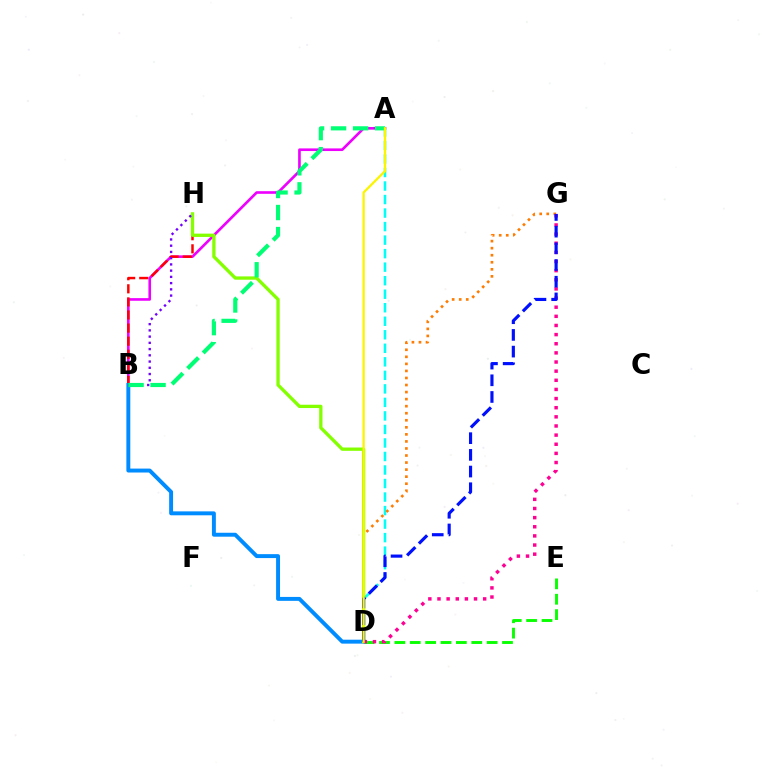{('D', 'E'): [{'color': '#08ff00', 'line_style': 'dashed', 'thickness': 2.09}], ('A', 'B'): [{'color': '#ee00ff', 'line_style': 'solid', 'thickness': 1.9}, {'color': '#00ff74', 'line_style': 'dashed', 'thickness': 2.99}], ('A', 'D'): [{'color': '#00fff6', 'line_style': 'dashed', 'thickness': 1.84}, {'color': '#fcf500', 'line_style': 'solid', 'thickness': 1.65}], ('B', 'H'): [{'color': '#ff0000', 'line_style': 'dashed', 'thickness': 1.78}, {'color': '#7200ff', 'line_style': 'dotted', 'thickness': 1.69}], ('B', 'D'): [{'color': '#008cff', 'line_style': 'solid', 'thickness': 2.83}], ('D', 'G'): [{'color': '#ff7c00', 'line_style': 'dotted', 'thickness': 1.92}, {'color': '#ff0094', 'line_style': 'dotted', 'thickness': 2.48}, {'color': '#0010ff', 'line_style': 'dashed', 'thickness': 2.27}], ('D', 'H'): [{'color': '#84ff00', 'line_style': 'solid', 'thickness': 2.38}]}